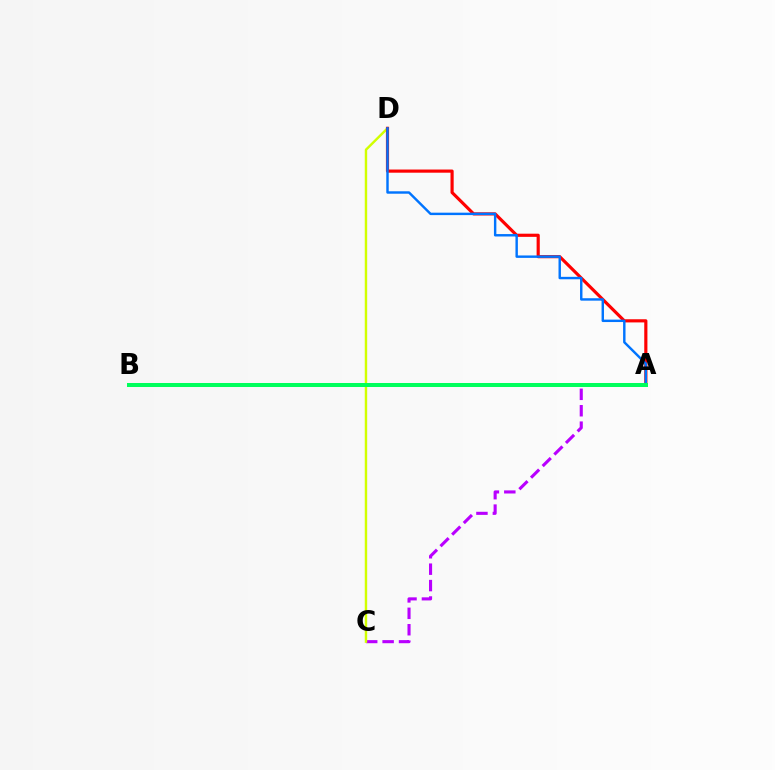{('A', 'C'): [{'color': '#b900ff', 'line_style': 'dashed', 'thickness': 2.23}], ('C', 'D'): [{'color': '#d1ff00', 'line_style': 'solid', 'thickness': 1.74}], ('A', 'D'): [{'color': '#ff0000', 'line_style': 'solid', 'thickness': 2.28}, {'color': '#0074ff', 'line_style': 'solid', 'thickness': 1.75}], ('A', 'B'): [{'color': '#00ff5c', 'line_style': 'solid', 'thickness': 2.89}]}